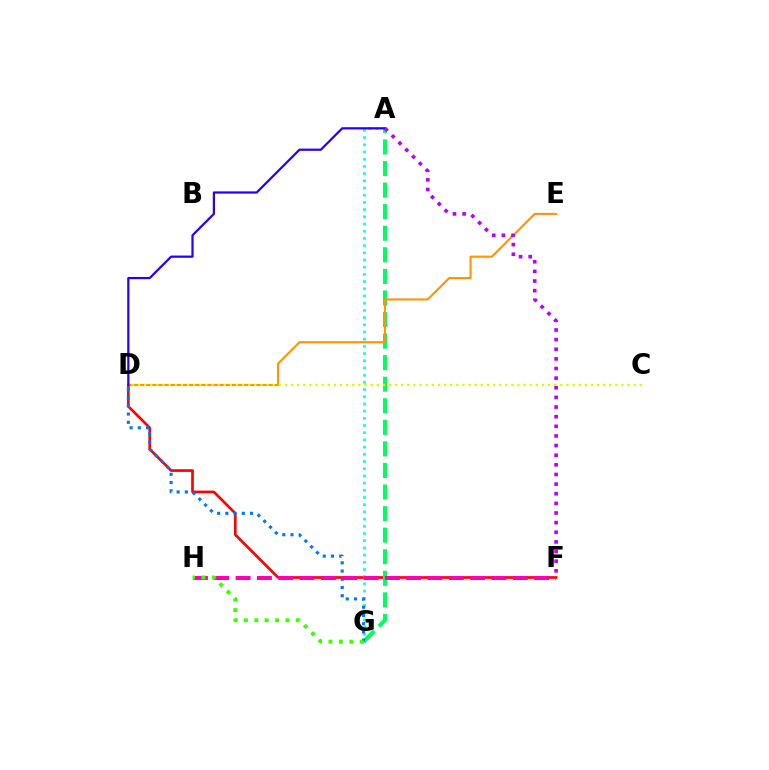{('D', 'F'): [{'color': '#ff0000', 'line_style': 'solid', 'thickness': 1.93}], ('A', 'G'): [{'color': '#00ff5c', 'line_style': 'dashed', 'thickness': 2.93}, {'color': '#00fff6', 'line_style': 'dotted', 'thickness': 1.96}], ('D', 'E'): [{'color': '#ff9400', 'line_style': 'solid', 'thickness': 1.51}], ('D', 'G'): [{'color': '#0074ff', 'line_style': 'dotted', 'thickness': 2.23}], ('A', 'D'): [{'color': '#2500ff', 'line_style': 'solid', 'thickness': 1.6}], ('F', 'H'): [{'color': '#ff00ac', 'line_style': 'dashed', 'thickness': 2.9}], ('C', 'D'): [{'color': '#d1ff00', 'line_style': 'dotted', 'thickness': 1.66}], ('G', 'H'): [{'color': '#3dff00', 'line_style': 'dotted', 'thickness': 2.82}], ('A', 'F'): [{'color': '#b900ff', 'line_style': 'dotted', 'thickness': 2.62}]}